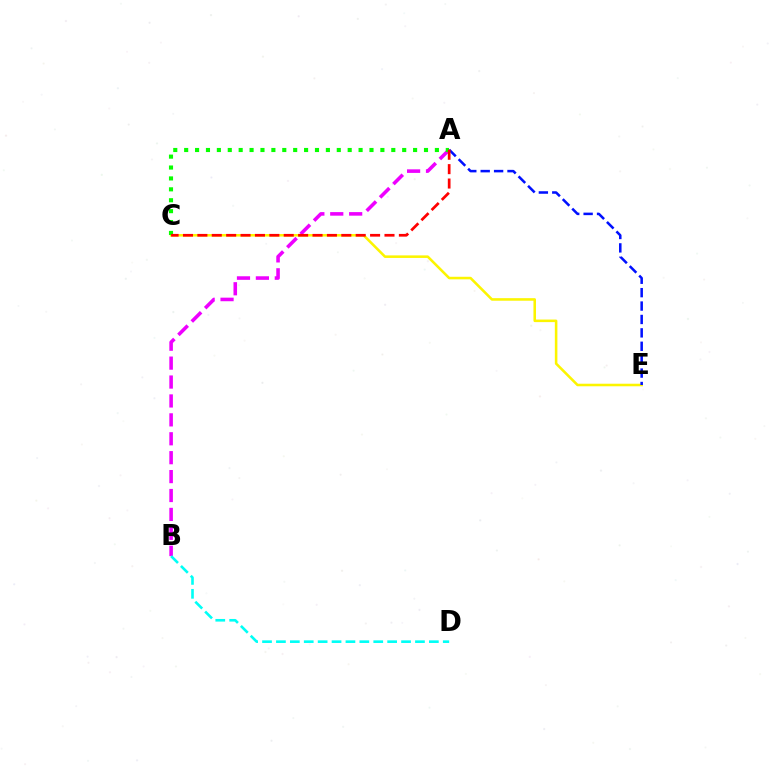{('A', 'B'): [{'color': '#ee00ff', 'line_style': 'dashed', 'thickness': 2.57}], ('C', 'E'): [{'color': '#fcf500', 'line_style': 'solid', 'thickness': 1.84}], ('B', 'D'): [{'color': '#00fff6', 'line_style': 'dashed', 'thickness': 1.89}], ('A', 'E'): [{'color': '#0010ff', 'line_style': 'dashed', 'thickness': 1.82}], ('A', 'C'): [{'color': '#08ff00', 'line_style': 'dotted', 'thickness': 2.96}, {'color': '#ff0000', 'line_style': 'dashed', 'thickness': 1.96}]}